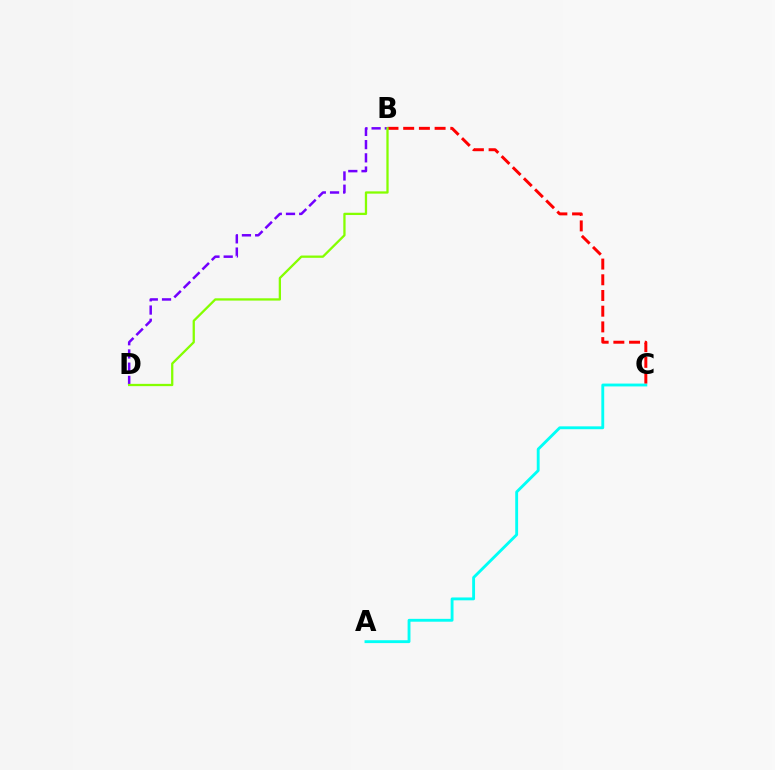{('A', 'C'): [{'color': '#00fff6', 'line_style': 'solid', 'thickness': 2.06}], ('B', 'C'): [{'color': '#ff0000', 'line_style': 'dashed', 'thickness': 2.13}], ('B', 'D'): [{'color': '#7200ff', 'line_style': 'dashed', 'thickness': 1.8}, {'color': '#84ff00', 'line_style': 'solid', 'thickness': 1.64}]}